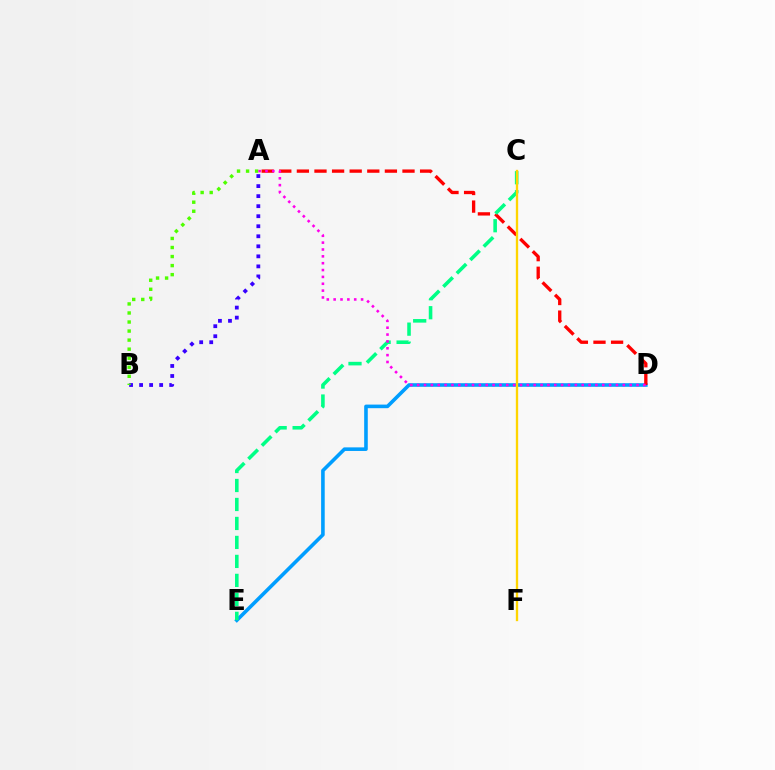{('A', 'B'): [{'color': '#3700ff', 'line_style': 'dotted', 'thickness': 2.73}, {'color': '#4fff00', 'line_style': 'dotted', 'thickness': 2.46}], ('D', 'E'): [{'color': '#009eff', 'line_style': 'solid', 'thickness': 2.59}], ('A', 'D'): [{'color': '#ff0000', 'line_style': 'dashed', 'thickness': 2.39}, {'color': '#ff00ed', 'line_style': 'dotted', 'thickness': 1.86}], ('C', 'E'): [{'color': '#00ff86', 'line_style': 'dashed', 'thickness': 2.58}], ('C', 'F'): [{'color': '#ffd500', 'line_style': 'solid', 'thickness': 1.68}]}